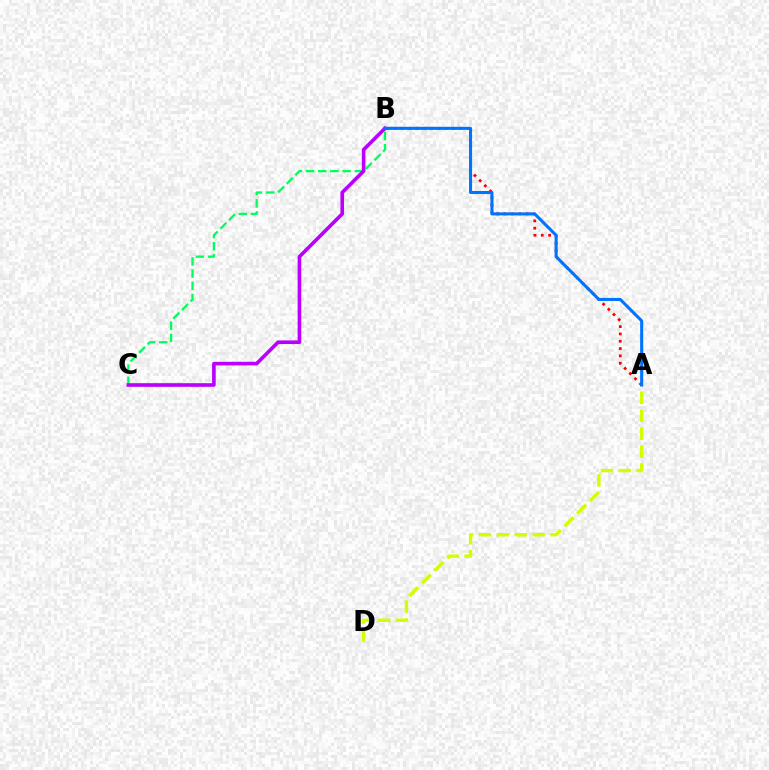{('A', 'D'): [{'color': '#d1ff00', 'line_style': 'dashed', 'thickness': 2.43}], ('B', 'C'): [{'color': '#00ff5c', 'line_style': 'dashed', 'thickness': 1.66}, {'color': '#b900ff', 'line_style': 'solid', 'thickness': 2.61}], ('A', 'B'): [{'color': '#ff0000', 'line_style': 'dotted', 'thickness': 1.99}, {'color': '#0074ff', 'line_style': 'solid', 'thickness': 2.2}]}